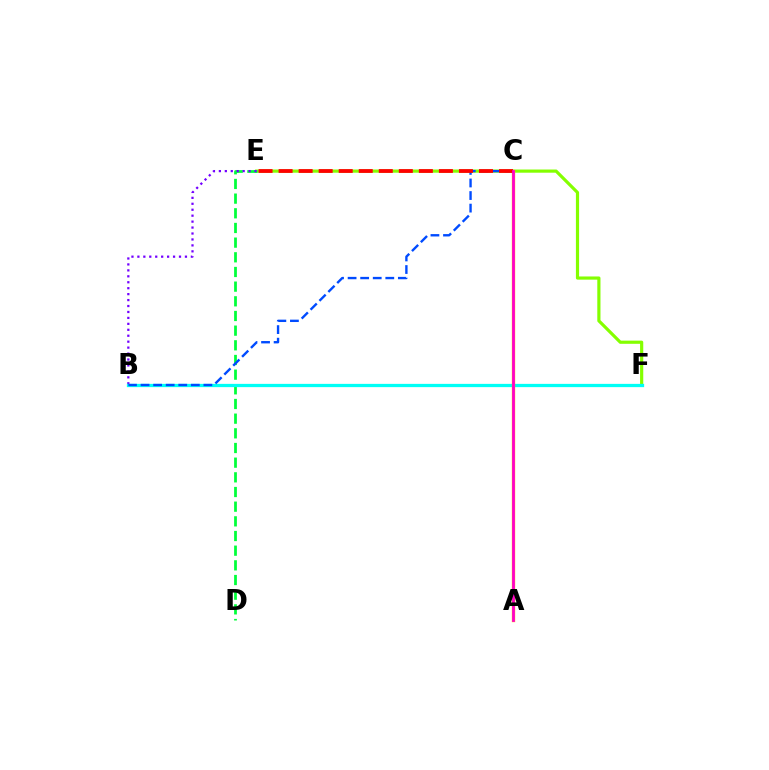{('E', 'F'): [{'color': '#84ff00', 'line_style': 'solid', 'thickness': 2.29}], ('D', 'E'): [{'color': '#00ff39', 'line_style': 'dashed', 'thickness': 1.99}], ('B', 'E'): [{'color': '#7200ff', 'line_style': 'dotted', 'thickness': 1.61}], ('B', 'F'): [{'color': '#00fff6', 'line_style': 'solid', 'thickness': 2.35}], ('B', 'C'): [{'color': '#004bff', 'line_style': 'dashed', 'thickness': 1.71}], ('A', 'C'): [{'color': '#ffbd00', 'line_style': 'solid', 'thickness': 2.4}, {'color': '#ff00cf', 'line_style': 'solid', 'thickness': 1.97}], ('C', 'E'): [{'color': '#ff0000', 'line_style': 'dashed', 'thickness': 2.72}]}